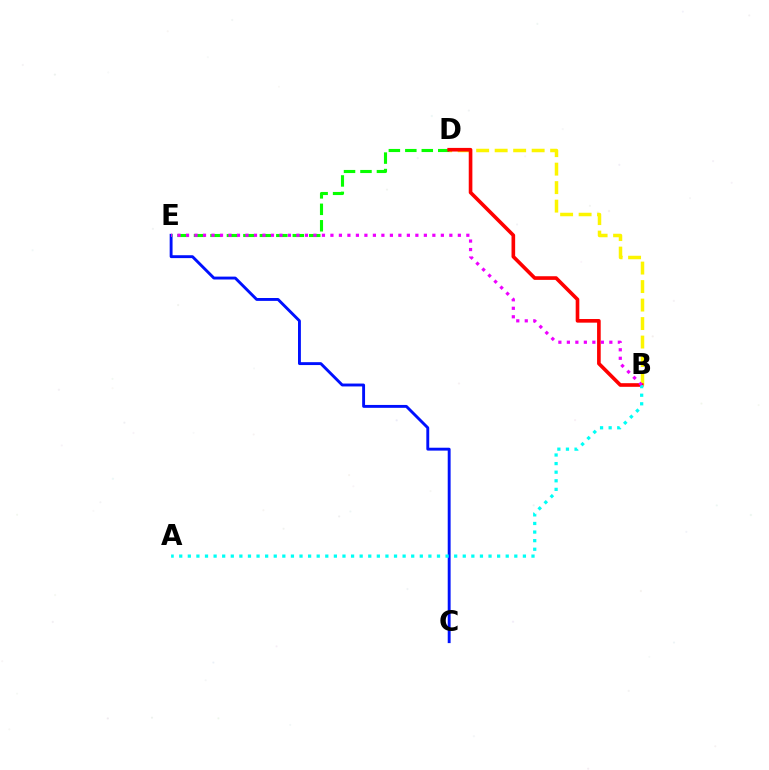{('B', 'D'): [{'color': '#fcf500', 'line_style': 'dashed', 'thickness': 2.51}, {'color': '#ff0000', 'line_style': 'solid', 'thickness': 2.62}], ('C', 'E'): [{'color': '#0010ff', 'line_style': 'solid', 'thickness': 2.08}], ('D', 'E'): [{'color': '#08ff00', 'line_style': 'dashed', 'thickness': 2.24}], ('A', 'B'): [{'color': '#00fff6', 'line_style': 'dotted', 'thickness': 2.33}], ('B', 'E'): [{'color': '#ee00ff', 'line_style': 'dotted', 'thickness': 2.31}]}